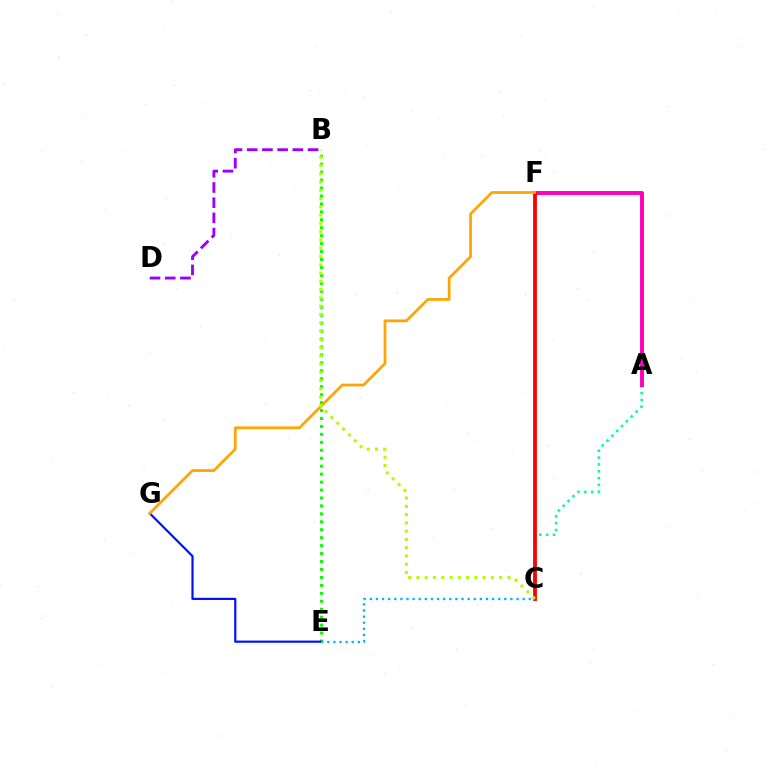{('A', 'C'): [{'color': '#00ff9d', 'line_style': 'dotted', 'thickness': 1.86}], ('B', 'D'): [{'color': '#9b00ff', 'line_style': 'dashed', 'thickness': 2.07}], ('A', 'F'): [{'color': '#ff00bd', 'line_style': 'solid', 'thickness': 2.83}], ('B', 'E'): [{'color': '#08ff00', 'line_style': 'dotted', 'thickness': 2.16}], ('E', 'G'): [{'color': '#0010ff', 'line_style': 'solid', 'thickness': 1.57}], ('C', 'F'): [{'color': '#ff0000', 'line_style': 'solid', 'thickness': 2.74}], ('C', 'E'): [{'color': '#00b5ff', 'line_style': 'dotted', 'thickness': 1.66}], ('F', 'G'): [{'color': '#ffa500', 'line_style': 'solid', 'thickness': 1.97}], ('B', 'C'): [{'color': '#b3ff00', 'line_style': 'dotted', 'thickness': 2.25}]}